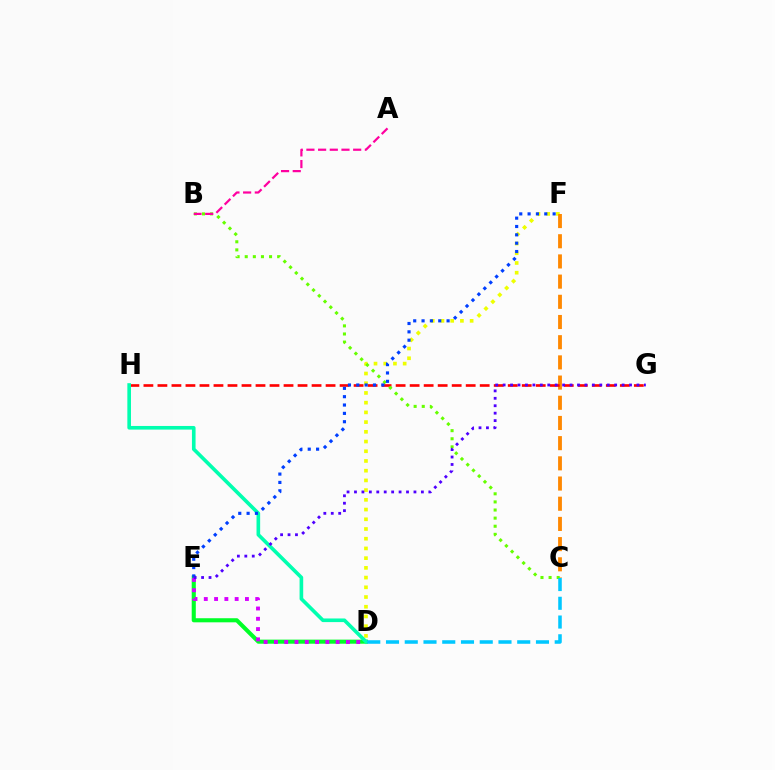{('D', 'F'): [{'color': '#eeff00', 'line_style': 'dotted', 'thickness': 2.64}], ('C', 'F'): [{'color': '#ff8800', 'line_style': 'dashed', 'thickness': 2.74}], ('D', 'E'): [{'color': '#00ff27', 'line_style': 'solid', 'thickness': 2.94}, {'color': '#d600ff', 'line_style': 'dotted', 'thickness': 2.79}], ('G', 'H'): [{'color': '#ff0000', 'line_style': 'dashed', 'thickness': 1.9}], ('B', 'C'): [{'color': '#66ff00', 'line_style': 'dotted', 'thickness': 2.2}], ('D', 'H'): [{'color': '#00ffaf', 'line_style': 'solid', 'thickness': 2.61}], ('E', 'F'): [{'color': '#003fff', 'line_style': 'dotted', 'thickness': 2.27}], ('A', 'B'): [{'color': '#ff00a0', 'line_style': 'dashed', 'thickness': 1.59}], ('E', 'G'): [{'color': '#4f00ff', 'line_style': 'dotted', 'thickness': 2.02}], ('C', 'D'): [{'color': '#00c7ff', 'line_style': 'dashed', 'thickness': 2.55}]}